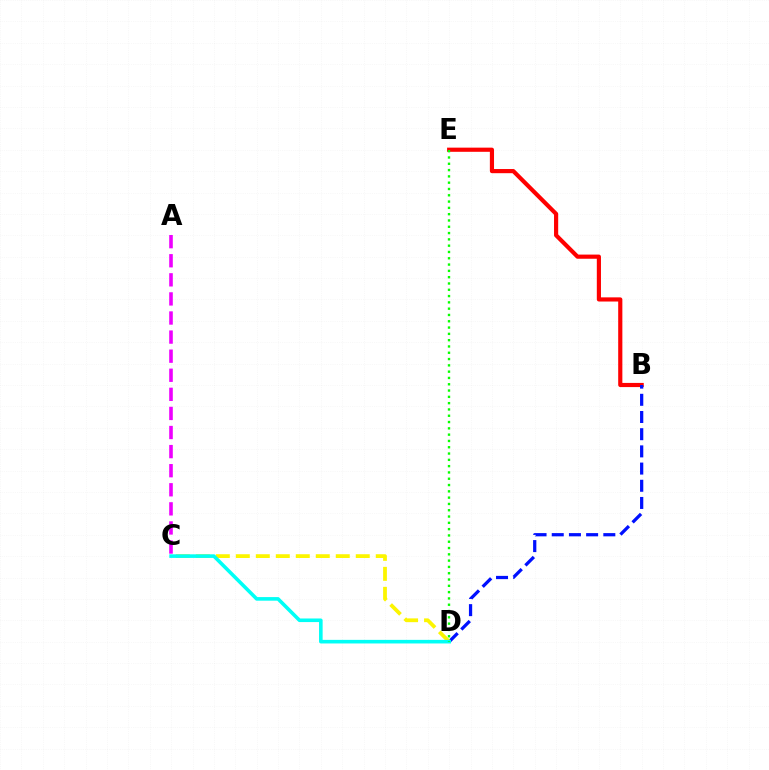{('B', 'E'): [{'color': '#ff0000', 'line_style': 'solid', 'thickness': 3.0}], ('B', 'D'): [{'color': '#0010ff', 'line_style': 'dashed', 'thickness': 2.34}], ('C', 'D'): [{'color': '#fcf500', 'line_style': 'dashed', 'thickness': 2.72}, {'color': '#00fff6', 'line_style': 'solid', 'thickness': 2.59}], ('A', 'C'): [{'color': '#ee00ff', 'line_style': 'dashed', 'thickness': 2.59}], ('D', 'E'): [{'color': '#08ff00', 'line_style': 'dotted', 'thickness': 1.71}]}